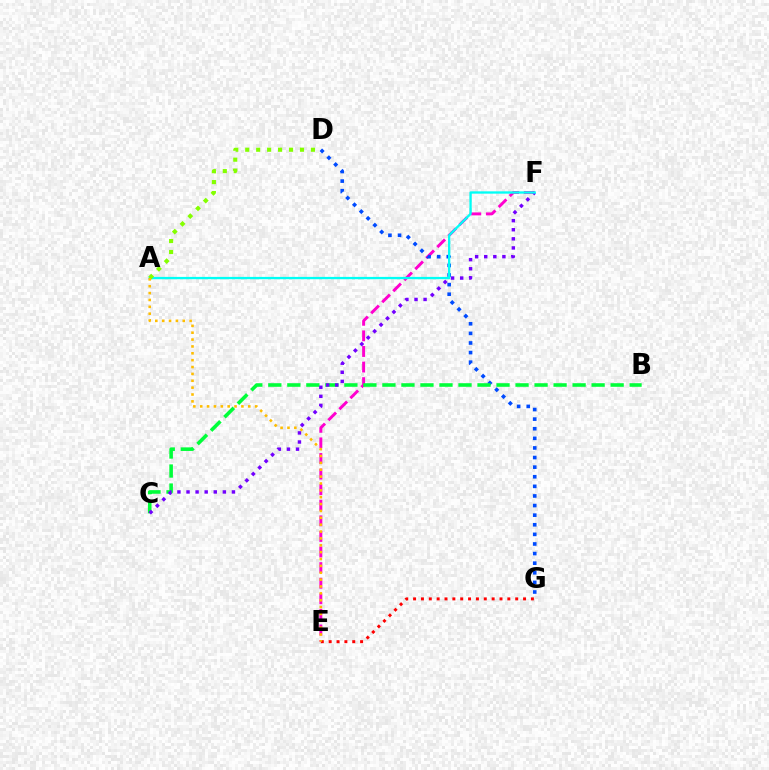{('E', 'F'): [{'color': '#ff00cf', 'line_style': 'dashed', 'thickness': 2.12}], ('D', 'G'): [{'color': '#004bff', 'line_style': 'dotted', 'thickness': 2.61}], ('B', 'C'): [{'color': '#00ff39', 'line_style': 'dashed', 'thickness': 2.58}], ('C', 'F'): [{'color': '#7200ff', 'line_style': 'dotted', 'thickness': 2.47}], ('A', 'F'): [{'color': '#00fff6', 'line_style': 'solid', 'thickness': 1.67}], ('A', 'D'): [{'color': '#84ff00', 'line_style': 'dotted', 'thickness': 2.98}], ('E', 'G'): [{'color': '#ff0000', 'line_style': 'dotted', 'thickness': 2.13}], ('A', 'E'): [{'color': '#ffbd00', 'line_style': 'dotted', 'thickness': 1.87}]}